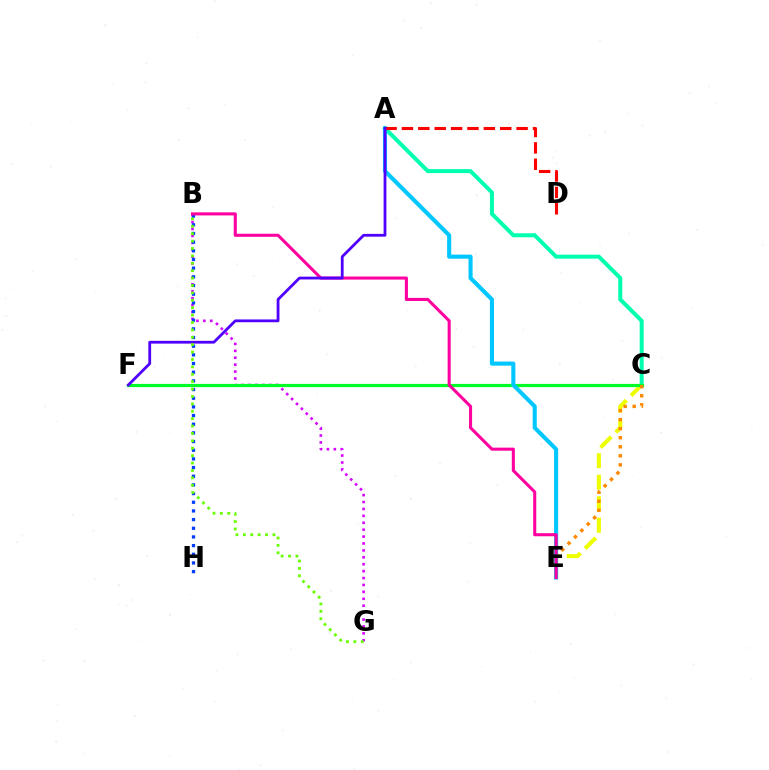{('A', 'C'): [{'color': '#00ffaf', 'line_style': 'solid', 'thickness': 2.88}], ('B', 'G'): [{'color': '#d600ff', 'line_style': 'dotted', 'thickness': 1.88}, {'color': '#66ff00', 'line_style': 'dotted', 'thickness': 2.01}], ('B', 'H'): [{'color': '#003fff', 'line_style': 'dotted', 'thickness': 2.36}], ('C', 'E'): [{'color': '#eeff00', 'line_style': 'dashed', 'thickness': 2.92}, {'color': '#ff8800', 'line_style': 'dotted', 'thickness': 2.46}], ('C', 'F'): [{'color': '#00ff27', 'line_style': 'solid', 'thickness': 2.29}], ('A', 'E'): [{'color': '#00c7ff', 'line_style': 'solid', 'thickness': 2.95}], ('B', 'E'): [{'color': '#ff00a0', 'line_style': 'solid', 'thickness': 2.21}], ('A', 'D'): [{'color': '#ff0000', 'line_style': 'dashed', 'thickness': 2.23}], ('A', 'F'): [{'color': '#4f00ff', 'line_style': 'solid', 'thickness': 2.01}]}